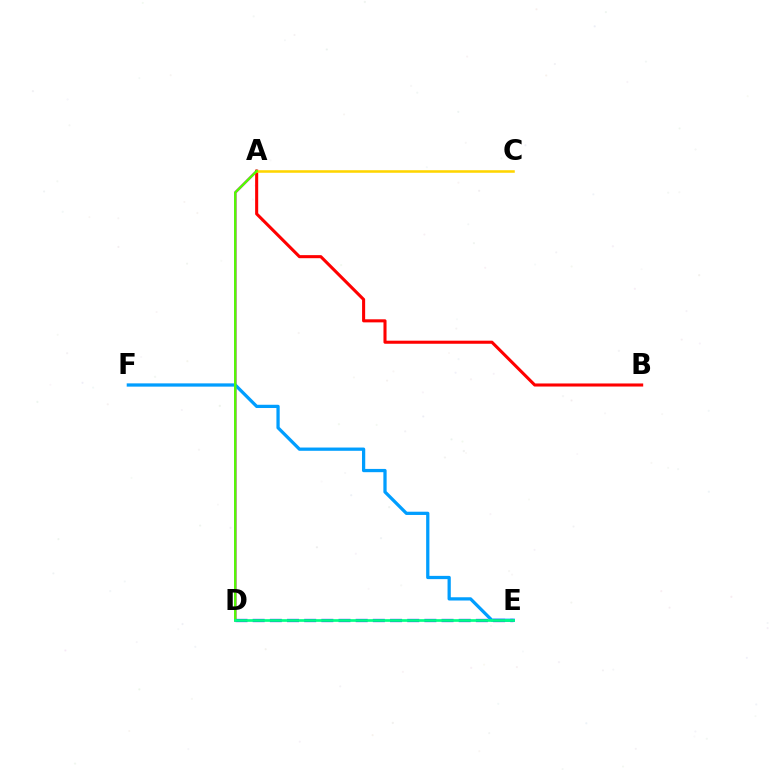{('A', 'D'): [{'color': '#ff00ed', 'line_style': 'solid', 'thickness': 1.83}, {'color': '#4fff00', 'line_style': 'solid', 'thickness': 1.74}], ('E', 'F'): [{'color': '#009eff', 'line_style': 'solid', 'thickness': 2.34}], ('A', 'B'): [{'color': '#ff0000', 'line_style': 'solid', 'thickness': 2.21}], ('D', 'E'): [{'color': '#3700ff', 'line_style': 'dashed', 'thickness': 2.33}, {'color': '#00ff86', 'line_style': 'solid', 'thickness': 1.94}], ('A', 'C'): [{'color': '#ffd500', 'line_style': 'solid', 'thickness': 1.84}]}